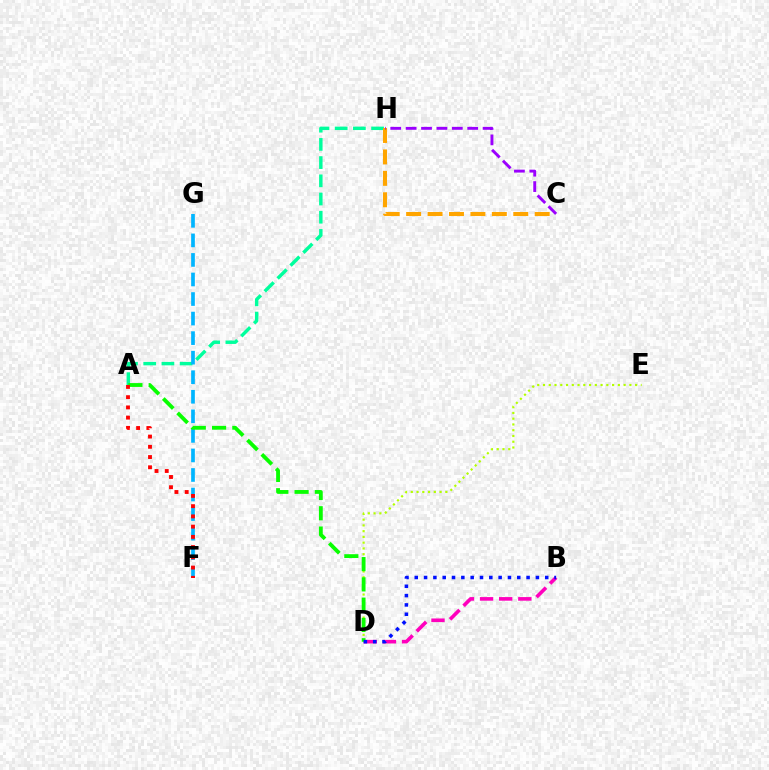{('A', 'H'): [{'color': '#00ff9d', 'line_style': 'dashed', 'thickness': 2.47}], ('F', 'G'): [{'color': '#00b5ff', 'line_style': 'dashed', 'thickness': 2.66}], ('D', 'E'): [{'color': '#b3ff00', 'line_style': 'dotted', 'thickness': 1.56}], ('B', 'D'): [{'color': '#ff00bd', 'line_style': 'dashed', 'thickness': 2.6}, {'color': '#0010ff', 'line_style': 'dotted', 'thickness': 2.53}], ('C', 'H'): [{'color': '#ffa500', 'line_style': 'dashed', 'thickness': 2.91}, {'color': '#9b00ff', 'line_style': 'dashed', 'thickness': 2.09}], ('A', 'D'): [{'color': '#08ff00', 'line_style': 'dashed', 'thickness': 2.75}], ('A', 'F'): [{'color': '#ff0000', 'line_style': 'dotted', 'thickness': 2.78}]}